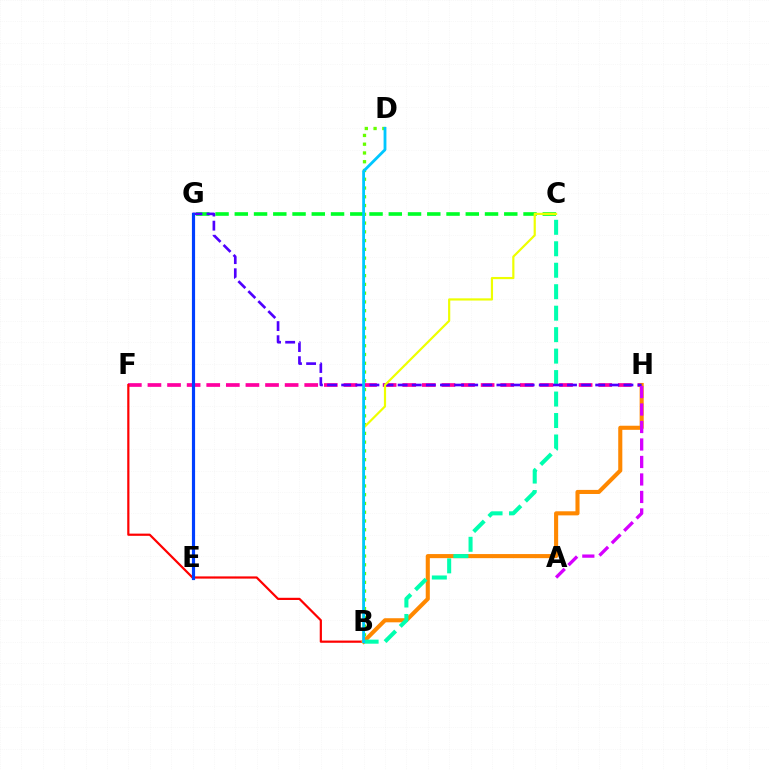{('F', 'H'): [{'color': '#ff00a0', 'line_style': 'dashed', 'thickness': 2.66}], ('B', 'D'): [{'color': '#66ff00', 'line_style': 'dotted', 'thickness': 2.38}, {'color': '#00c7ff', 'line_style': 'solid', 'thickness': 2.03}], ('B', 'F'): [{'color': '#ff0000', 'line_style': 'solid', 'thickness': 1.59}], ('B', 'H'): [{'color': '#ff8800', 'line_style': 'solid', 'thickness': 2.94}], ('B', 'C'): [{'color': '#00ffaf', 'line_style': 'dashed', 'thickness': 2.92}, {'color': '#eeff00', 'line_style': 'solid', 'thickness': 1.58}], ('C', 'G'): [{'color': '#00ff27', 'line_style': 'dashed', 'thickness': 2.61}], ('G', 'H'): [{'color': '#4f00ff', 'line_style': 'dashed', 'thickness': 1.92}], ('E', 'G'): [{'color': '#003fff', 'line_style': 'solid', 'thickness': 2.28}], ('A', 'H'): [{'color': '#d600ff', 'line_style': 'dashed', 'thickness': 2.38}]}